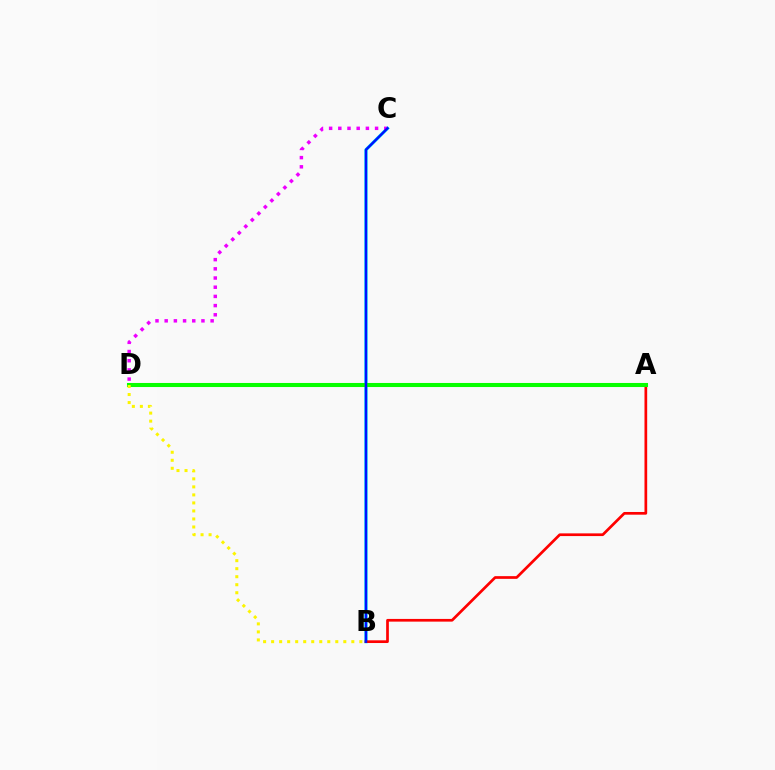{('B', 'C'): [{'color': '#00fff6', 'line_style': 'solid', 'thickness': 2.31}, {'color': '#0010ff', 'line_style': 'solid', 'thickness': 1.8}], ('A', 'B'): [{'color': '#ff0000', 'line_style': 'solid', 'thickness': 1.95}], ('A', 'D'): [{'color': '#08ff00', 'line_style': 'solid', 'thickness': 2.93}], ('B', 'D'): [{'color': '#fcf500', 'line_style': 'dotted', 'thickness': 2.18}], ('C', 'D'): [{'color': '#ee00ff', 'line_style': 'dotted', 'thickness': 2.5}]}